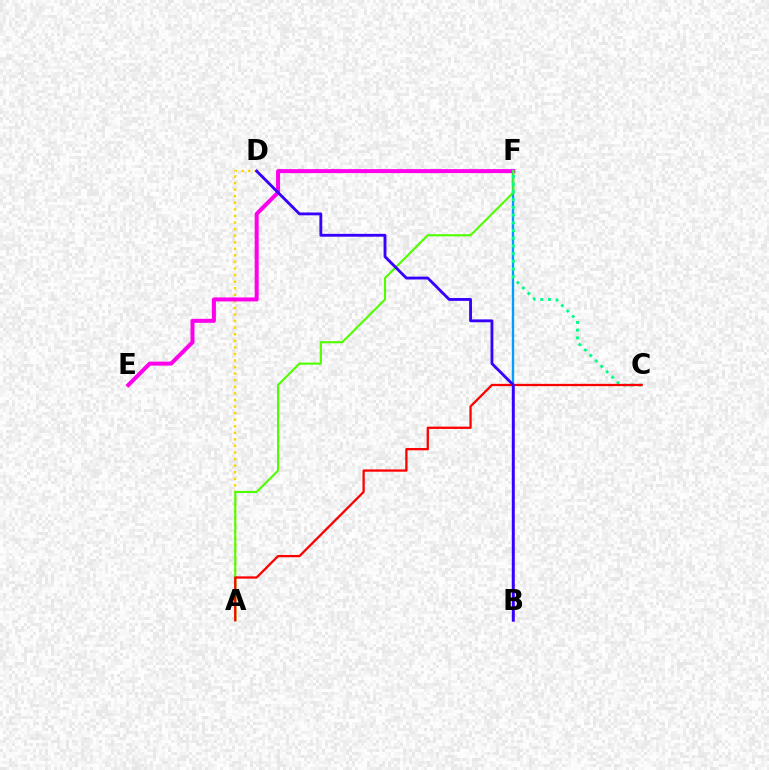{('A', 'D'): [{'color': '#ffd500', 'line_style': 'dotted', 'thickness': 1.79}], ('E', 'F'): [{'color': '#ff00ed', 'line_style': 'solid', 'thickness': 2.88}], ('B', 'F'): [{'color': '#009eff', 'line_style': 'solid', 'thickness': 1.68}], ('A', 'F'): [{'color': '#4fff00', 'line_style': 'solid', 'thickness': 1.53}], ('C', 'F'): [{'color': '#00ff86', 'line_style': 'dotted', 'thickness': 2.09}], ('A', 'C'): [{'color': '#ff0000', 'line_style': 'solid', 'thickness': 1.65}], ('B', 'D'): [{'color': '#3700ff', 'line_style': 'solid', 'thickness': 2.05}]}